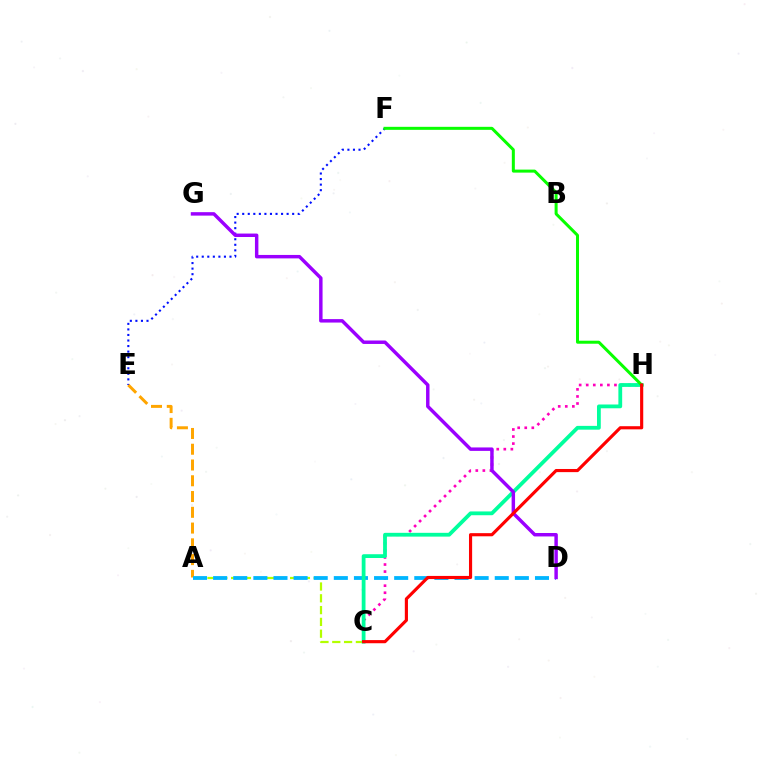{('E', 'F'): [{'color': '#0010ff', 'line_style': 'dotted', 'thickness': 1.51}], ('C', 'H'): [{'color': '#ff00bd', 'line_style': 'dotted', 'thickness': 1.92}, {'color': '#00ff9d', 'line_style': 'solid', 'thickness': 2.73}, {'color': '#ff0000', 'line_style': 'solid', 'thickness': 2.26}], ('A', 'E'): [{'color': '#ffa500', 'line_style': 'dashed', 'thickness': 2.14}], ('A', 'C'): [{'color': '#b3ff00', 'line_style': 'dashed', 'thickness': 1.6}], ('A', 'D'): [{'color': '#00b5ff', 'line_style': 'dashed', 'thickness': 2.73}], ('F', 'H'): [{'color': '#08ff00', 'line_style': 'solid', 'thickness': 2.17}], ('D', 'G'): [{'color': '#9b00ff', 'line_style': 'solid', 'thickness': 2.48}]}